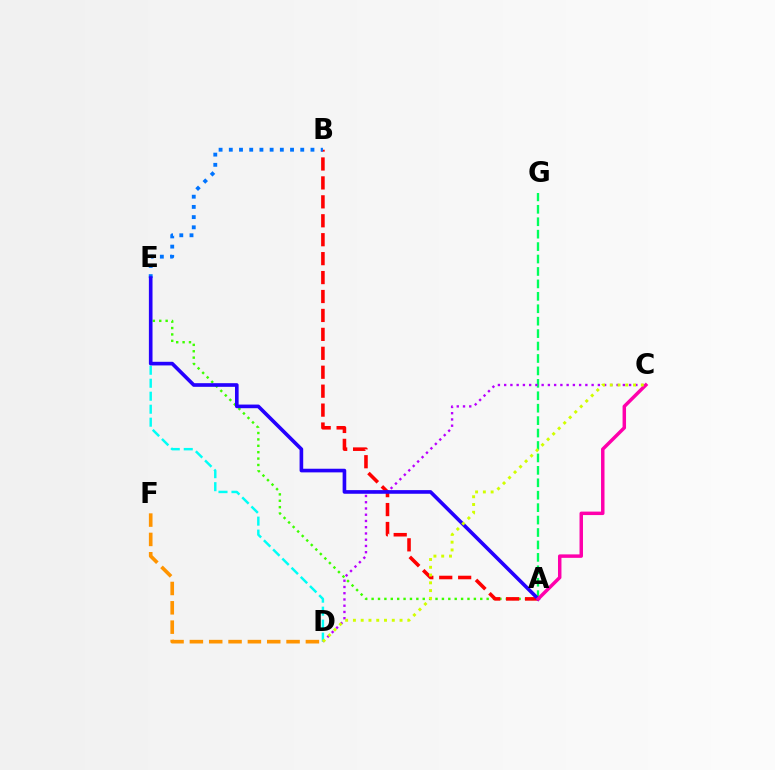{('D', 'E'): [{'color': '#00fff6', 'line_style': 'dashed', 'thickness': 1.76}], ('A', 'G'): [{'color': '#00ff5c', 'line_style': 'dashed', 'thickness': 1.69}], ('D', 'F'): [{'color': '#ff9400', 'line_style': 'dashed', 'thickness': 2.63}], ('A', 'E'): [{'color': '#3dff00', 'line_style': 'dotted', 'thickness': 1.74}, {'color': '#2500ff', 'line_style': 'solid', 'thickness': 2.62}], ('A', 'B'): [{'color': '#ff0000', 'line_style': 'dashed', 'thickness': 2.57}], ('B', 'E'): [{'color': '#0074ff', 'line_style': 'dotted', 'thickness': 2.77}], ('C', 'D'): [{'color': '#b900ff', 'line_style': 'dotted', 'thickness': 1.7}, {'color': '#d1ff00', 'line_style': 'dotted', 'thickness': 2.11}], ('A', 'C'): [{'color': '#ff00ac', 'line_style': 'solid', 'thickness': 2.5}]}